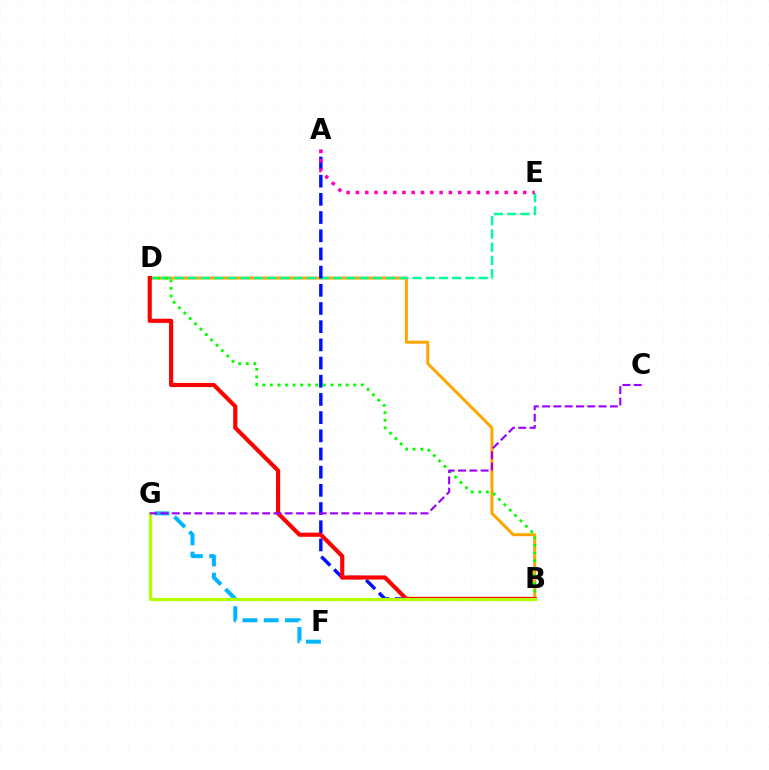{('B', 'D'): [{'color': '#ffa500', 'line_style': 'solid', 'thickness': 2.14}, {'color': '#08ff00', 'line_style': 'dotted', 'thickness': 2.06}, {'color': '#ff0000', 'line_style': 'solid', 'thickness': 2.98}], ('D', 'E'): [{'color': '#00ff9d', 'line_style': 'dashed', 'thickness': 1.8}], ('A', 'B'): [{'color': '#0010ff', 'line_style': 'dashed', 'thickness': 2.47}], ('F', 'G'): [{'color': '#00b5ff', 'line_style': 'dashed', 'thickness': 2.88}], ('A', 'E'): [{'color': '#ff00bd', 'line_style': 'dotted', 'thickness': 2.53}], ('B', 'G'): [{'color': '#b3ff00', 'line_style': 'solid', 'thickness': 2.3}], ('C', 'G'): [{'color': '#9b00ff', 'line_style': 'dashed', 'thickness': 1.54}]}